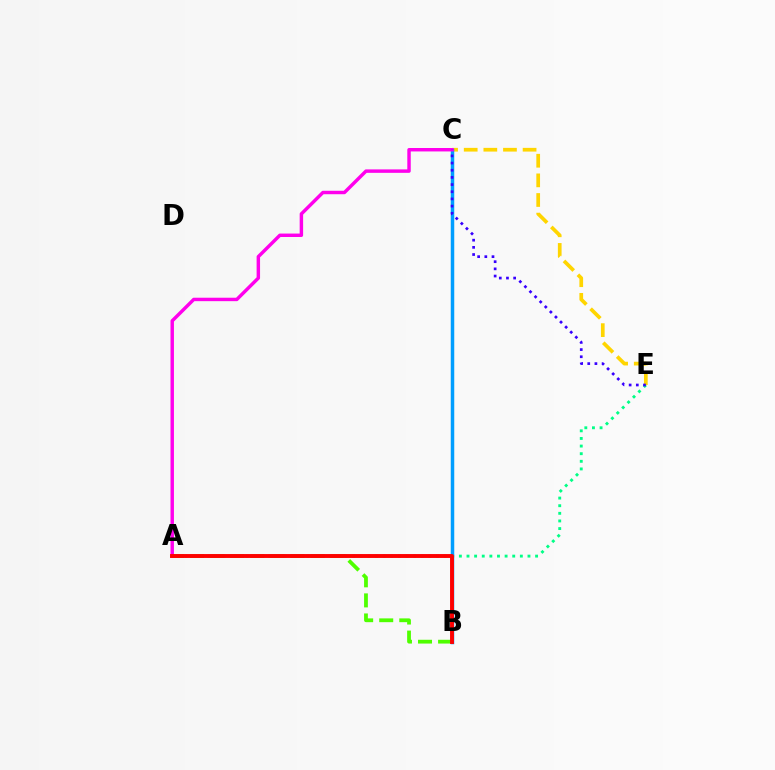{('C', 'E'): [{'color': '#ffd500', 'line_style': 'dashed', 'thickness': 2.67}, {'color': '#3700ff', 'line_style': 'dotted', 'thickness': 1.95}], ('A', 'E'): [{'color': '#00ff86', 'line_style': 'dotted', 'thickness': 2.07}], ('A', 'B'): [{'color': '#4fff00', 'line_style': 'dashed', 'thickness': 2.73}, {'color': '#ff0000', 'line_style': 'solid', 'thickness': 2.8}], ('B', 'C'): [{'color': '#009eff', 'line_style': 'solid', 'thickness': 2.52}], ('A', 'C'): [{'color': '#ff00ed', 'line_style': 'solid', 'thickness': 2.48}]}